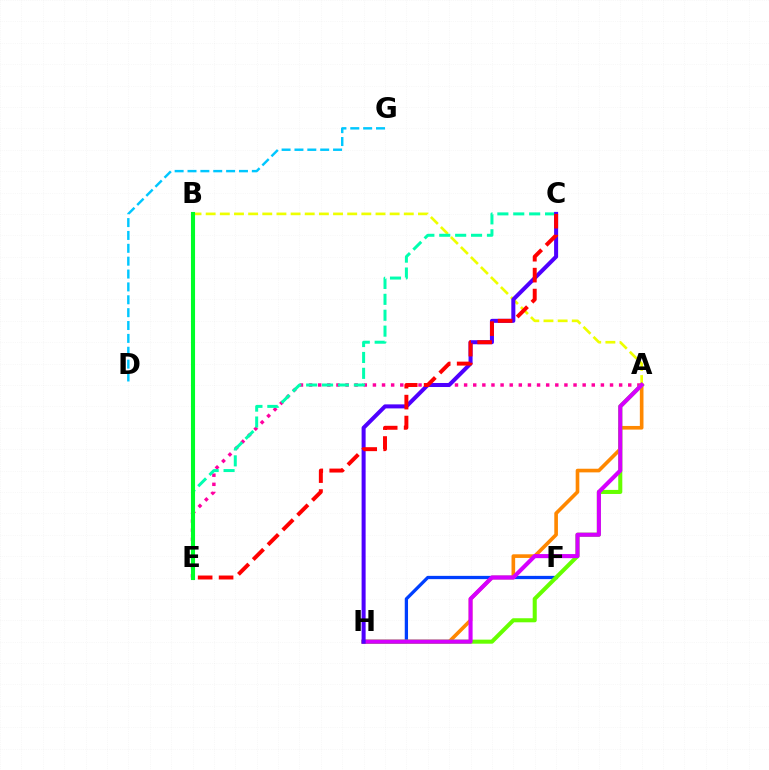{('A', 'B'): [{'color': '#eeff00', 'line_style': 'dashed', 'thickness': 1.92}], ('D', 'G'): [{'color': '#00c7ff', 'line_style': 'dashed', 'thickness': 1.75}], ('A', 'E'): [{'color': '#ff00a0', 'line_style': 'dotted', 'thickness': 2.48}], ('C', 'E'): [{'color': '#00ffaf', 'line_style': 'dashed', 'thickness': 2.16}, {'color': '#ff0000', 'line_style': 'dashed', 'thickness': 2.84}], ('A', 'H'): [{'color': '#ff8800', 'line_style': 'solid', 'thickness': 2.62}, {'color': '#66ff00', 'line_style': 'solid', 'thickness': 2.92}, {'color': '#d600ff', 'line_style': 'solid', 'thickness': 2.95}], ('F', 'H'): [{'color': '#003fff', 'line_style': 'solid', 'thickness': 2.36}], ('C', 'H'): [{'color': '#4f00ff', 'line_style': 'solid', 'thickness': 2.9}], ('B', 'E'): [{'color': '#00ff27', 'line_style': 'solid', 'thickness': 2.95}]}